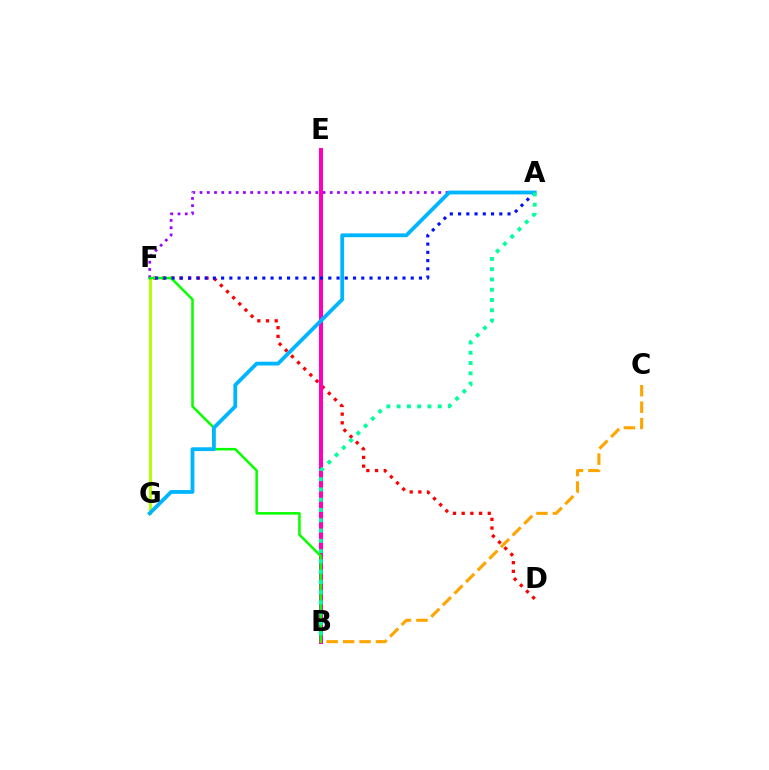{('F', 'G'): [{'color': '#b3ff00', 'line_style': 'solid', 'thickness': 2.14}], ('A', 'F'): [{'color': '#9b00ff', 'line_style': 'dotted', 'thickness': 1.97}, {'color': '#0010ff', 'line_style': 'dotted', 'thickness': 2.24}], ('D', 'F'): [{'color': '#ff0000', 'line_style': 'dotted', 'thickness': 2.36}], ('B', 'E'): [{'color': '#ff00bd', 'line_style': 'solid', 'thickness': 2.9}], ('B', 'F'): [{'color': '#08ff00', 'line_style': 'solid', 'thickness': 1.82}], ('B', 'C'): [{'color': '#ffa500', 'line_style': 'dashed', 'thickness': 2.23}], ('A', 'G'): [{'color': '#00b5ff', 'line_style': 'solid', 'thickness': 2.74}], ('A', 'B'): [{'color': '#00ff9d', 'line_style': 'dotted', 'thickness': 2.79}]}